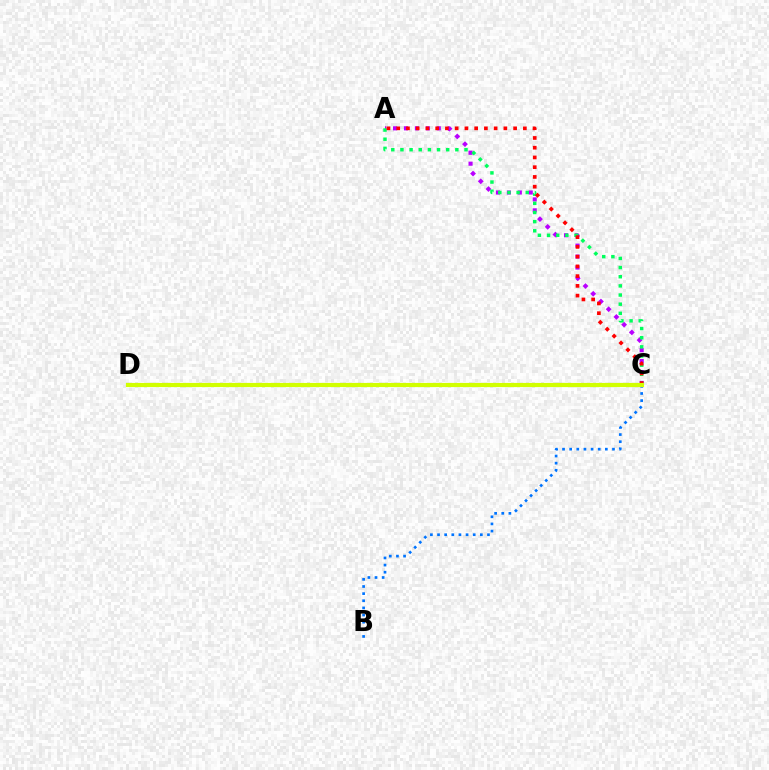{('A', 'C'): [{'color': '#b900ff', 'line_style': 'dotted', 'thickness': 2.97}, {'color': '#00ff5c', 'line_style': 'dotted', 'thickness': 2.49}, {'color': '#ff0000', 'line_style': 'dotted', 'thickness': 2.65}], ('B', 'C'): [{'color': '#0074ff', 'line_style': 'dotted', 'thickness': 1.94}], ('C', 'D'): [{'color': '#d1ff00', 'line_style': 'solid', 'thickness': 3.0}]}